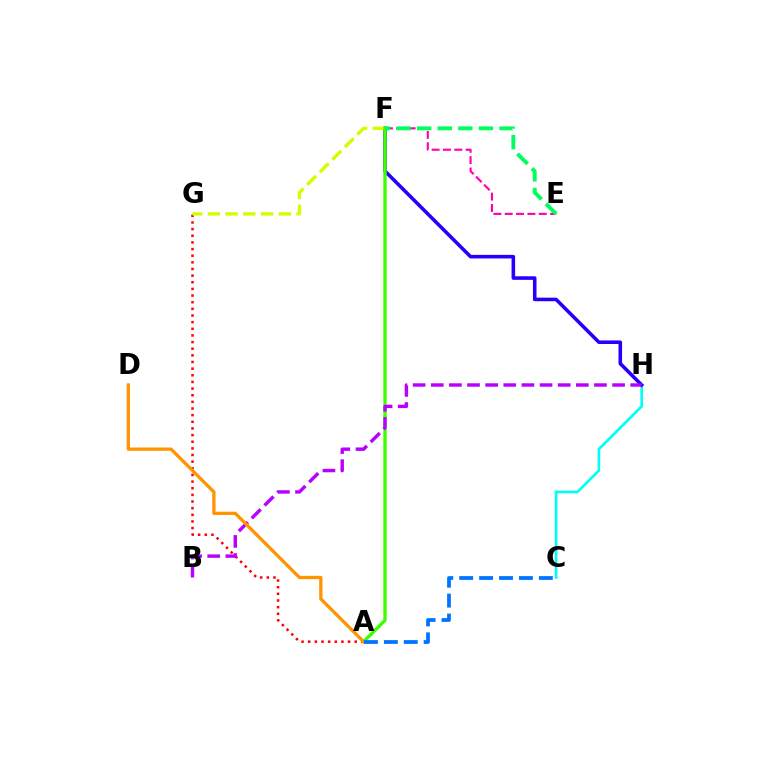{('C', 'H'): [{'color': '#00fff6', 'line_style': 'solid', 'thickness': 1.9}], ('A', 'G'): [{'color': '#ff0000', 'line_style': 'dotted', 'thickness': 1.81}], ('F', 'H'): [{'color': '#2500ff', 'line_style': 'solid', 'thickness': 2.57}], ('F', 'G'): [{'color': '#d1ff00', 'line_style': 'dashed', 'thickness': 2.41}], ('A', 'F'): [{'color': '#3dff00', 'line_style': 'solid', 'thickness': 2.42}], ('B', 'H'): [{'color': '#b900ff', 'line_style': 'dashed', 'thickness': 2.46}], ('A', 'D'): [{'color': '#ff9400', 'line_style': 'solid', 'thickness': 2.36}], ('A', 'C'): [{'color': '#0074ff', 'line_style': 'dashed', 'thickness': 2.7}], ('E', 'F'): [{'color': '#ff00ac', 'line_style': 'dashed', 'thickness': 1.54}, {'color': '#00ff5c', 'line_style': 'dashed', 'thickness': 2.8}]}